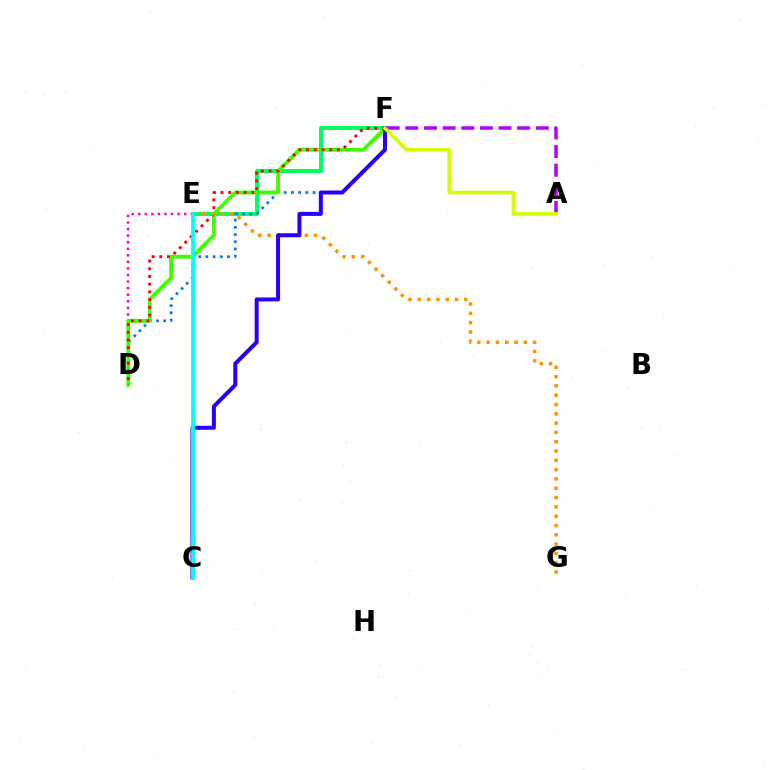{('E', 'F'): [{'color': '#00ff5c', 'line_style': 'solid', 'thickness': 2.84}], ('D', 'E'): [{'color': '#ff00ac', 'line_style': 'dotted', 'thickness': 1.78}], ('D', 'F'): [{'color': '#0074ff', 'line_style': 'dotted', 'thickness': 1.96}, {'color': '#3dff00', 'line_style': 'solid', 'thickness': 2.78}, {'color': '#ff0000', 'line_style': 'dotted', 'thickness': 2.1}], ('A', 'F'): [{'color': '#b900ff', 'line_style': 'dashed', 'thickness': 2.53}, {'color': '#d1ff00', 'line_style': 'solid', 'thickness': 2.59}], ('E', 'G'): [{'color': '#ff9400', 'line_style': 'dotted', 'thickness': 2.53}], ('C', 'F'): [{'color': '#2500ff', 'line_style': 'solid', 'thickness': 2.88}], ('C', 'E'): [{'color': '#00fff6', 'line_style': 'solid', 'thickness': 2.71}]}